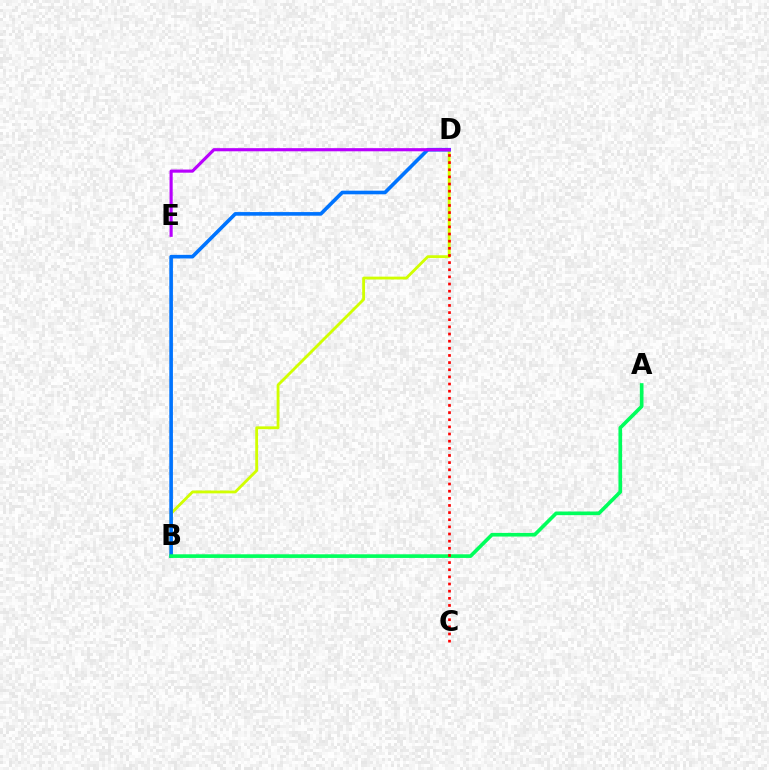{('B', 'D'): [{'color': '#d1ff00', 'line_style': 'solid', 'thickness': 2.04}, {'color': '#0074ff', 'line_style': 'solid', 'thickness': 2.61}], ('A', 'B'): [{'color': '#00ff5c', 'line_style': 'solid', 'thickness': 2.63}], ('C', 'D'): [{'color': '#ff0000', 'line_style': 'dotted', 'thickness': 1.94}], ('D', 'E'): [{'color': '#b900ff', 'line_style': 'solid', 'thickness': 2.26}]}